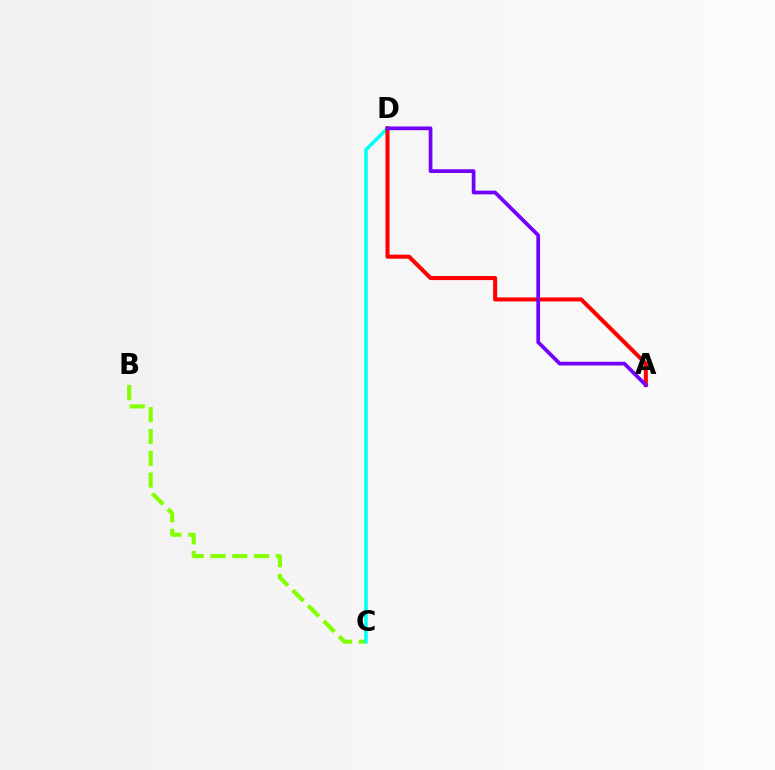{('B', 'C'): [{'color': '#84ff00', 'line_style': 'dashed', 'thickness': 2.96}], ('C', 'D'): [{'color': '#00fff6', 'line_style': 'solid', 'thickness': 2.53}], ('A', 'D'): [{'color': '#ff0000', 'line_style': 'solid', 'thickness': 2.92}, {'color': '#7200ff', 'line_style': 'solid', 'thickness': 2.67}]}